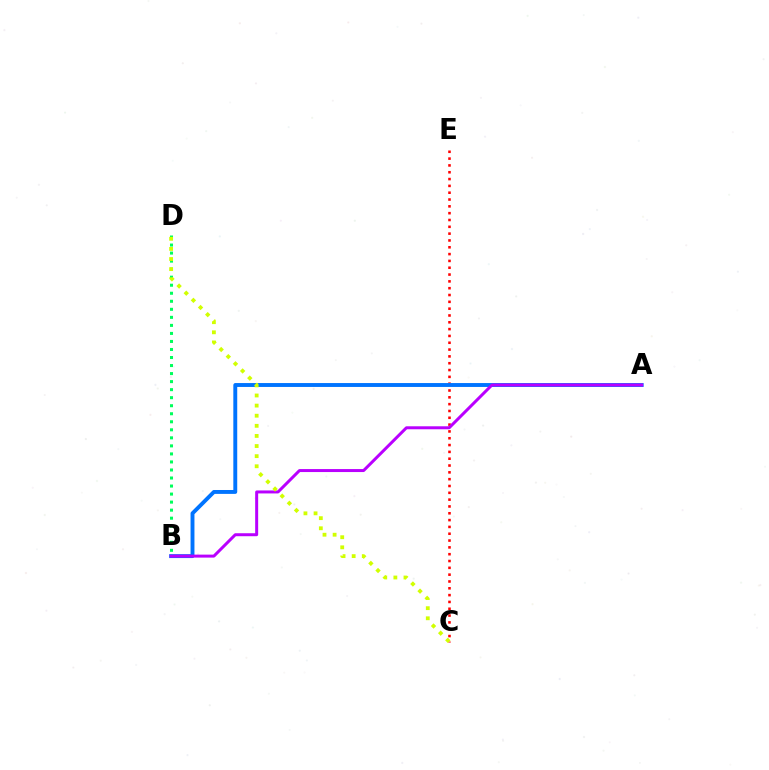{('B', 'D'): [{'color': '#00ff5c', 'line_style': 'dotted', 'thickness': 2.18}], ('C', 'E'): [{'color': '#ff0000', 'line_style': 'dotted', 'thickness': 1.85}], ('A', 'B'): [{'color': '#0074ff', 'line_style': 'solid', 'thickness': 2.81}, {'color': '#b900ff', 'line_style': 'solid', 'thickness': 2.15}], ('C', 'D'): [{'color': '#d1ff00', 'line_style': 'dotted', 'thickness': 2.75}]}